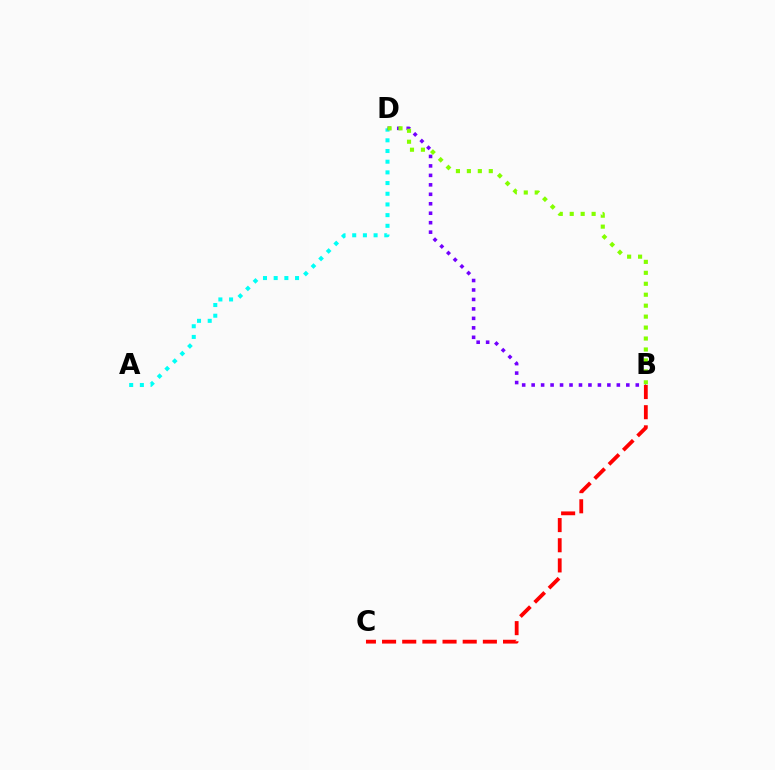{('A', 'D'): [{'color': '#00fff6', 'line_style': 'dotted', 'thickness': 2.9}], ('B', 'D'): [{'color': '#7200ff', 'line_style': 'dotted', 'thickness': 2.57}, {'color': '#84ff00', 'line_style': 'dotted', 'thickness': 2.98}], ('B', 'C'): [{'color': '#ff0000', 'line_style': 'dashed', 'thickness': 2.74}]}